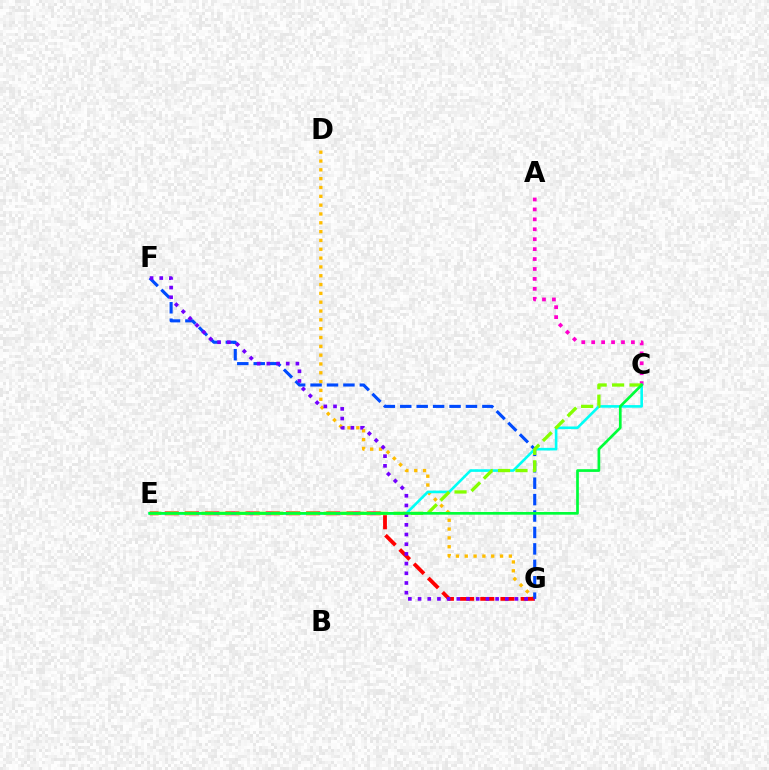{('A', 'C'): [{'color': '#ff00cf', 'line_style': 'dotted', 'thickness': 2.7}], ('D', 'G'): [{'color': '#ffbd00', 'line_style': 'dotted', 'thickness': 2.4}], ('E', 'G'): [{'color': '#ff0000', 'line_style': 'dashed', 'thickness': 2.74}], ('F', 'G'): [{'color': '#004bff', 'line_style': 'dashed', 'thickness': 2.23}, {'color': '#7200ff', 'line_style': 'dotted', 'thickness': 2.63}], ('C', 'E'): [{'color': '#00fff6', 'line_style': 'solid', 'thickness': 1.88}, {'color': '#84ff00', 'line_style': 'dashed', 'thickness': 2.37}, {'color': '#00ff39', 'line_style': 'solid', 'thickness': 1.95}]}